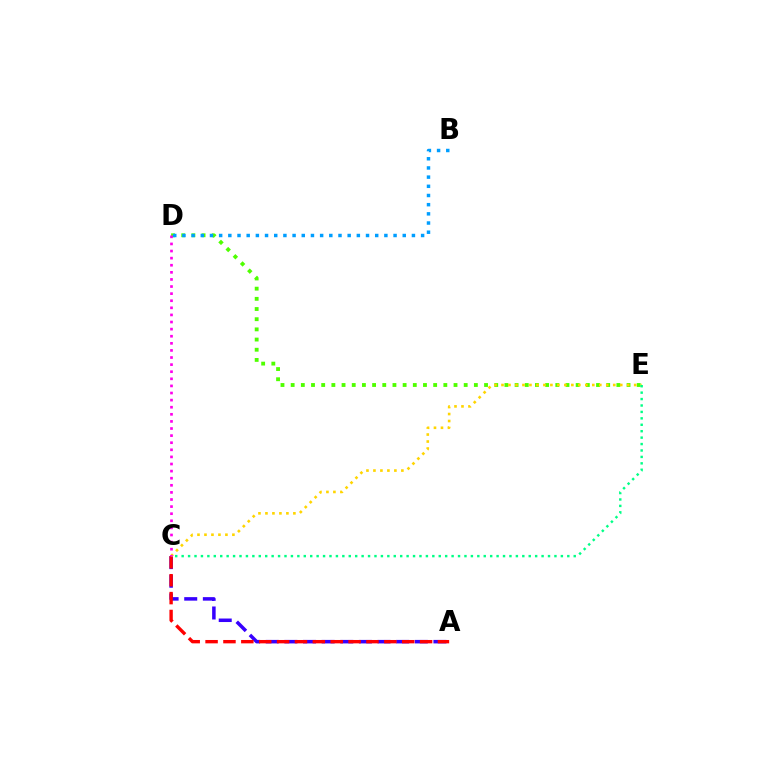{('A', 'C'): [{'color': '#3700ff', 'line_style': 'dashed', 'thickness': 2.53}, {'color': '#ff0000', 'line_style': 'dashed', 'thickness': 2.43}], ('D', 'E'): [{'color': '#4fff00', 'line_style': 'dotted', 'thickness': 2.77}], ('B', 'D'): [{'color': '#009eff', 'line_style': 'dotted', 'thickness': 2.49}], ('C', 'E'): [{'color': '#ffd500', 'line_style': 'dotted', 'thickness': 1.9}, {'color': '#00ff86', 'line_style': 'dotted', 'thickness': 1.75}], ('C', 'D'): [{'color': '#ff00ed', 'line_style': 'dotted', 'thickness': 1.93}]}